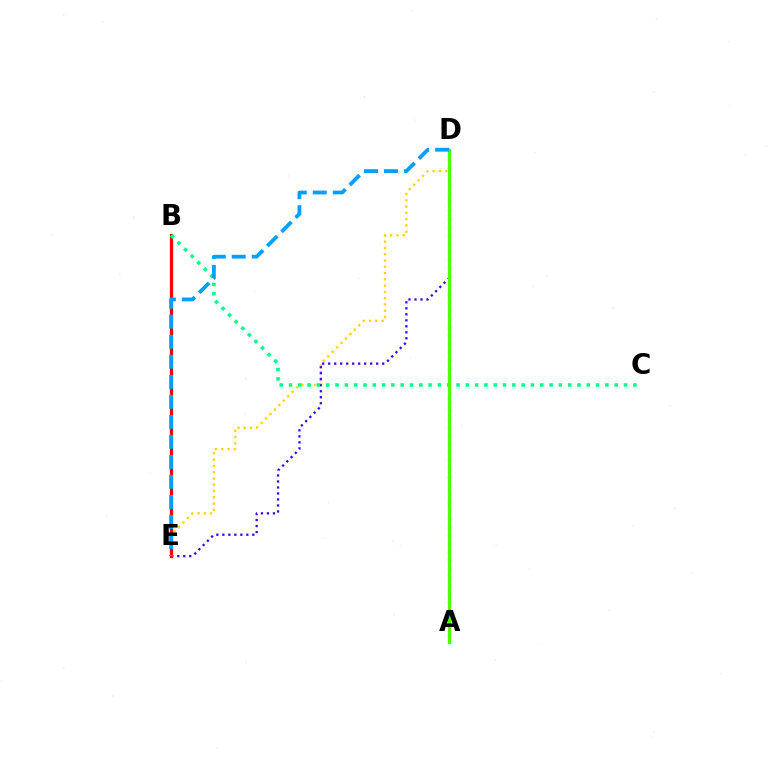{('D', 'E'): [{'color': '#ffd500', 'line_style': 'dotted', 'thickness': 1.71}, {'color': '#3700ff', 'line_style': 'dotted', 'thickness': 1.63}, {'color': '#009eff', 'line_style': 'dashed', 'thickness': 2.72}], ('B', 'E'): [{'color': '#ff0000', 'line_style': 'solid', 'thickness': 2.34}], ('A', 'D'): [{'color': '#ff00ed', 'line_style': 'dotted', 'thickness': 2.27}, {'color': '#4fff00', 'line_style': 'solid', 'thickness': 2.32}], ('B', 'C'): [{'color': '#00ff86', 'line_style': 'dotted', 'thickness': 2.53}]}